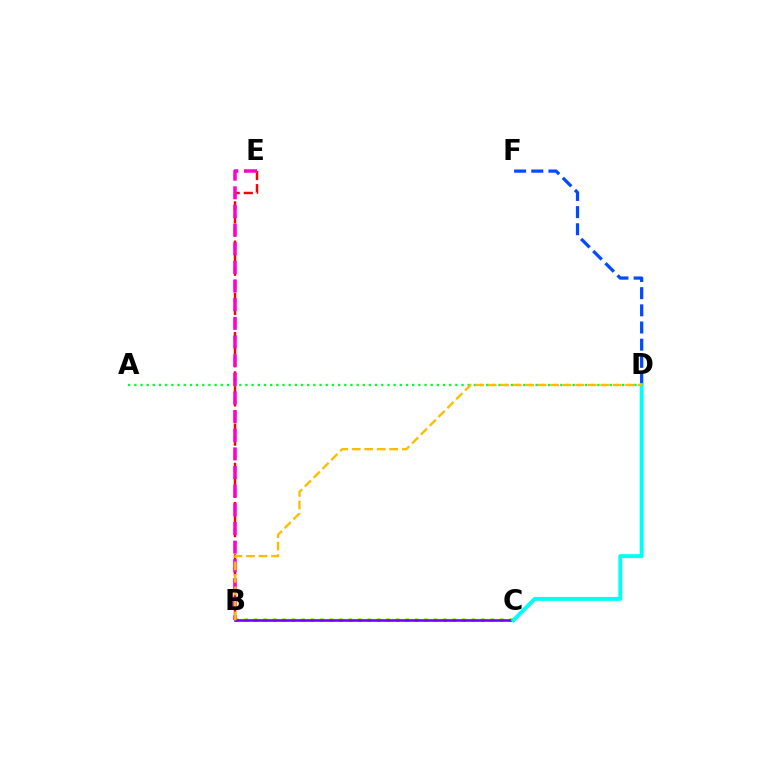{('B', 'E'): [{'color': '#ff0000', 'line_style': 'dashed', 'thickness': 1.78}, {'color': '#ff00cf', 'line_style': 'dashed', 'thickness': 2.53}], ('D', 'F'): [{'color': '#004bff', 'line_style': 'dashed', 'thickness': 2.33}], ('B', 'C'): [{'color': '#84ff00', 'line_style': 'dotted', 'thickness': 2.57}, {'color': '#7200ff', 'line_style': 'solid', 'thickness': 1.91}], ('C', 'D'): [{'color': '#00fff6', 'line_style': 'solid', 'thickness': 2.82}], ('A', 'D'): [{'color': '#00ff39', 'line_style': 'dotted', 'thickness': 1.68}], ('B', 'D'): [{'color': '#ffbd00', 'line_style': 'dashed', 'thickness': 1.7}]}